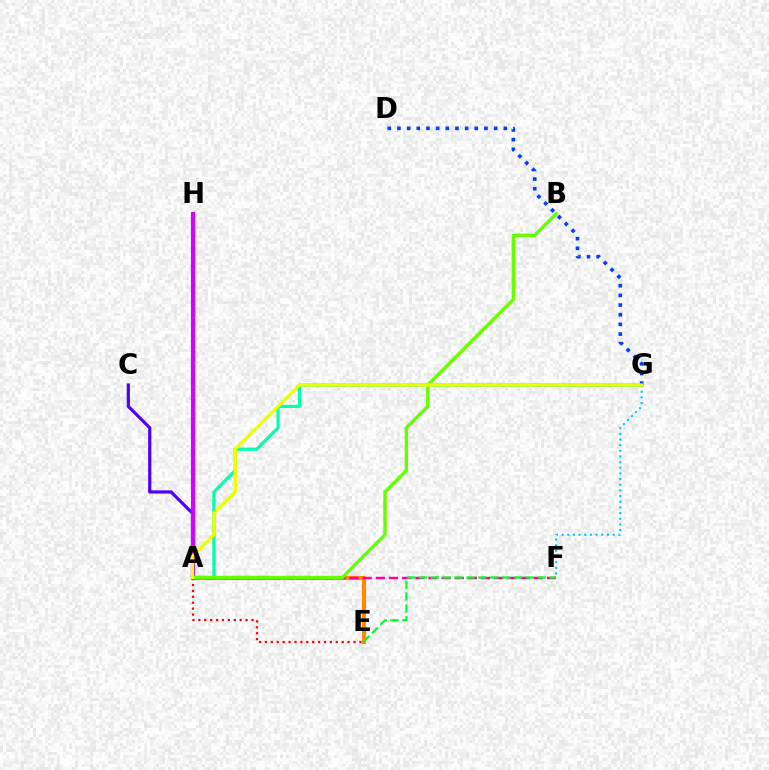{('A', 'G'): [{'color': '#00ffaf', 'line_style': 'solid', 'thickness': 2.29}, {'color': '#eeff00', 'line_style': 'solid', 'thickness': 2.32}], ('A', 'C'): [{'color': '#4f00ff', 'line_style': 'solid', 'thickness': 2.3}], ('A', 'E'): [{'color': '#ff8800', 'line_style': 'solid', 'thickness': 2.95}, {'color': '#ff0000', 'line_style': 'dotted', 'thickness': 1.6}], ('A', 'F'): [{'color': '#ff00a0', 'line_style': 'dashed', 'thickness': 1.79}], ('D', 'G'): [{'color': '#003fff', 'line_style': 'dotted', 'thickness': 2.63}], ('A', 'H'): [{'color': '#d600ff', 'line_style': 'solid', 'thickness': 2.98}], ('E', 'F'): [{'color': '#00ff27', 'line_style': 'dashed', 'thickness': 1.61}], ('F', 'G'): [{'color': '#00c7ff', 'line_style': 'dotted', 'thickness': 1.54}], ('A', 'B'): [{'color': '#66ff00', 'line_style': 'solid', 'thickness': 2.43}]}